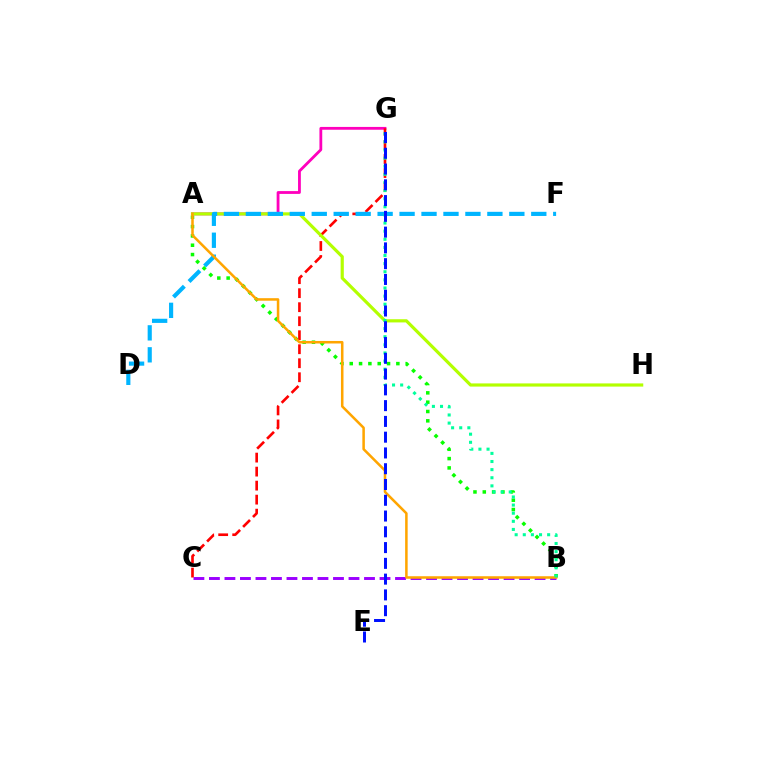{('A', 'G'): [{'color': '#ff00bd', 'line_style': 'solid', 'thickness': 2.02}], ('B', 'C'): [{'color': '#9b00ff', 'line_style': 'dashed', 'thickness': 2.11}], ('A', 'B'): [{'color': '#08ff00', 'line_style': 'dotted', 'thickness': 2.53}, {'color': '#ffa500', 'line_style': 'solid', 'thickness': 1.82}], ('C', 'G'): [{'color': '#ff0000', 'line_style': 'dashed', 'thickness': 1.9}], ('A', 'H'): [{'color': '#b3ff00', 'line_style': 'solid', 'thickness': 2.29}], ('D', 'F'): [{'color': '#00b5ff', 'line_style': 'dashed', 'thickness': 2.98}], ('B', 'G'): [{'color': '#00ff9d', 'line_style': 'dotted', 'thickness': 2.21}], ('E', 'G'): [{'color': '#0010ff', 'line_style': 'dashed', 'thickness': 2.14}]}